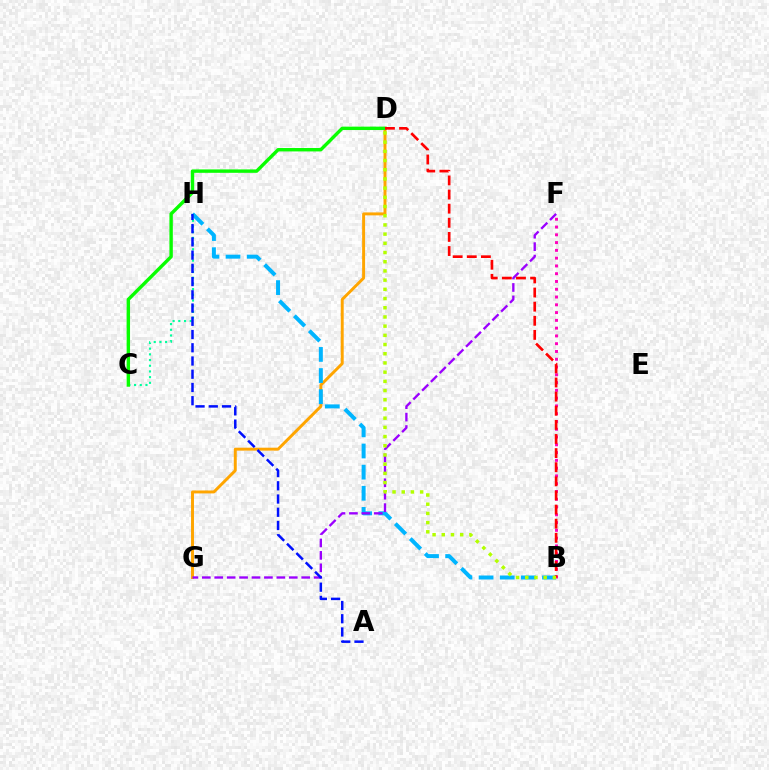{('D', 'G'): [{'color': '#ffa500', 'line_style': 'solid', 'thickness': 2.12}], ('B', 'H'): [{'color': '#00b5ff', 'line_style': 'dashed', 'thickness': 2.87}], ('F', 'G'): [{'color': '#9b00ff', 'line_style': 'dashed', 'thickness': 1.69}], ('C', 'H'): [{'color': '#00ff9d', 'line_style': 'dotted', 'thickness': 1.55}], ('A', 'H'): [{'color': '#0010ff', 'line_style': 'dashed', 'thickness': 1.8}], ('C', 'D'): [{'color': '#08ff00', 'line_style': 'solid', 'thickness': 2.45}], ('B', 'F'): [{'color': '#ff00bd', 'line_style': 'dotted', 'thickness': 2.11}], ('B', 'D'): [{'color': '#ff0000', 'line_style': 'dashed', 'thickness': 1.92}, {'color': '#b3ff00', 'line_style': 'dotted', 'thickness': 2.5}]}